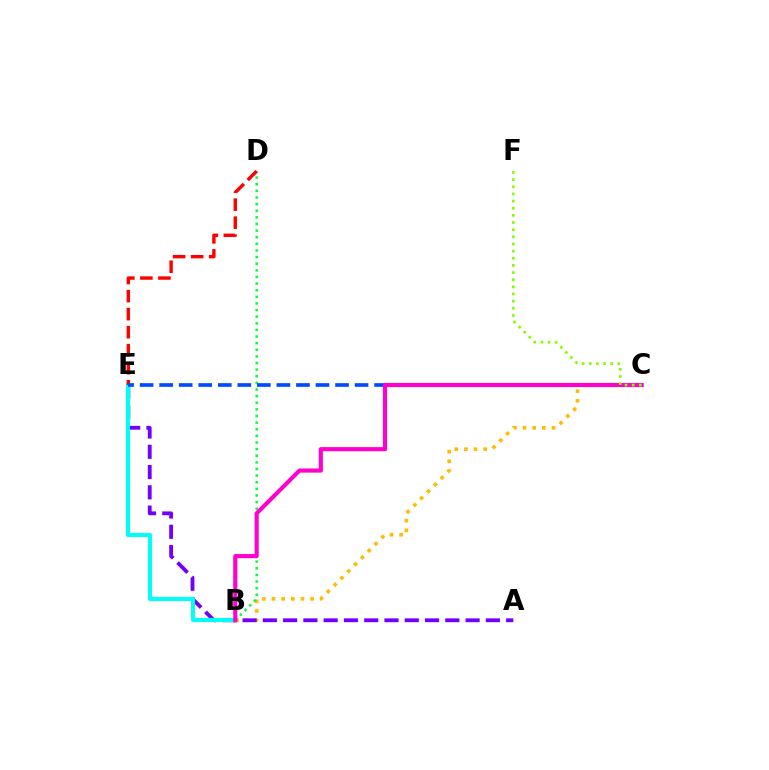{('B', 'C'): [{'color': '#ffbd00', 'line_style': 'dotted', 'thickness': 2.62}, {'color': '#ff00cf', 'line_style': 'solid', 'thickness': 2.98}], ('A', 'E'): [{'color': '#7200ff', 'line_style': 'dashed', 'thickness': 2.75}], ('B', 'E'): [{'color': '#00fff6', 'line_style': 'solid', 'thickness': 2.96}], ('B', 'D'): [{'color': '#00ff39', 'line_style': 'dotted', 'thickness': 1.8}], ('D', 'E'): [{'color': '#ff0000', 'line_style': 'dashed', 'thickness': 2.45}], ('C', 'E'): [{'color': '#004bff', 'line_style': 'dashed', 'thickness': 2.65}], ('C', 'F'): [{'color': '#84ff00', 'line_style': 'dotted', 'thickness': 1.94}]}